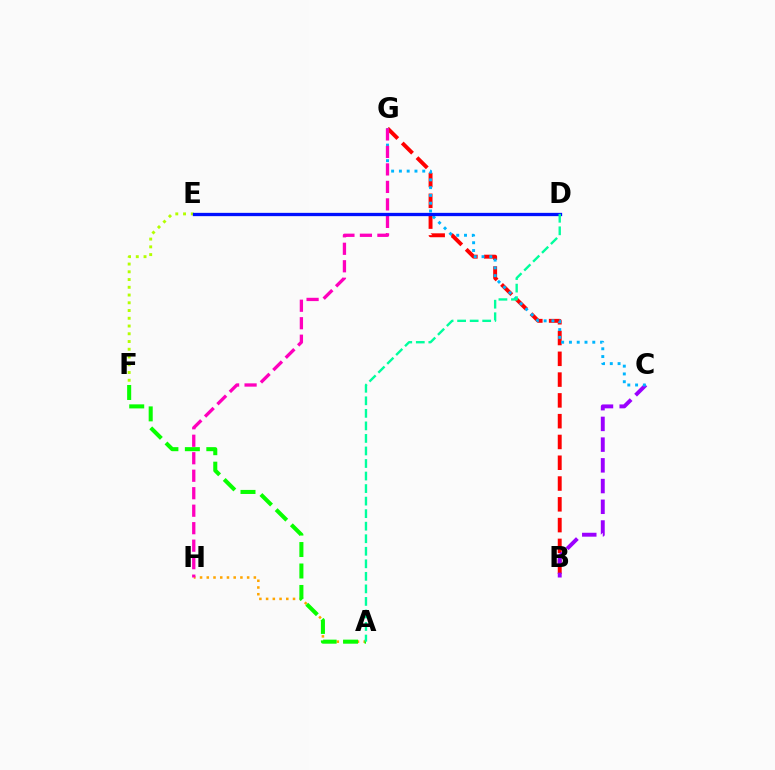{('B', 'G'): [{'color': '#ff0000', 'line_style': 'dashed', 'thickness': 2.82}], ('E', 'F'): [{'color': '#b3ff00', 'line_style': 'dotted', 'thickness': 2.1}], ('A', 'H'): [{'color': '#ffa500', 'line_style': 'dotted', 'thickness': 1.83}], ('A', 'F'): [{'color': '#08ff00', 'line_style': 'dashed', 'thickness': 2.92}], ('B', 'C'): [{'color': '#9b00ff', 'line_style': 'dashed', 'thickness': 2.81}], ('C', 'G'): [{'color': '#00b5ff', 'line_style': 'dotted', 'thickness': 2.11}], ('G', 'H'): [{'color': '#ff00bd', 'line_style': 'dashed', 'thickness': 2.38}], ('D', 'E'): [{'color': '#0010ff', 'line_style': 'solid', 'thickness': 2.37}], ('A', 'D'): [{'color': '#00ff9d', 'line_style': 'dashed', 'thickness': 1.7}]}